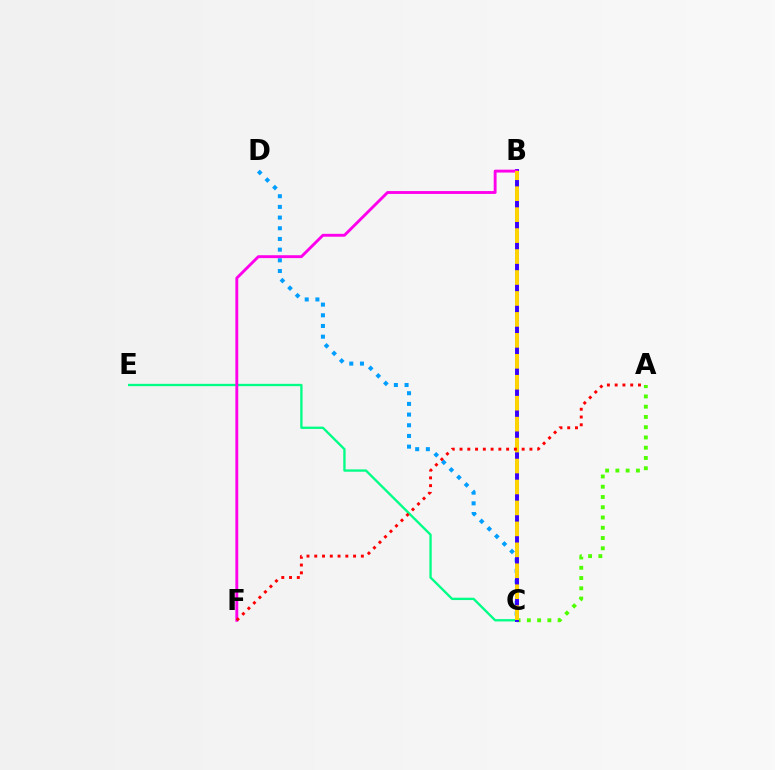{('A', 'C'): [{'color': '#4fff00', 'line_style': 'dotted', 'thickness': 2.79}], ('C', 'D'): [{'color': '#009eff', 'line_style': 'dotted', 'thickness': 2.9}], ('C', 'E'): [{'color': '#00ff86', 'line_style': 'solid', 'thickness': 1.68}], ('B', 'C'): [{'color': '#3700ff', 'line_style': 'solid', 'thickness': 2.82}, {'color': '#ffd500', 'line_style': 'dashed', 'thickness': 2.85}], ('B', 'F'): [{'color': '#ff00ed', 'line_style': 'solid', 'thickness': 2.08}], ('A', 'F'): [{'color': '#ff0000', 'line_style': 'dotted', 'thickness': 2.11}]}